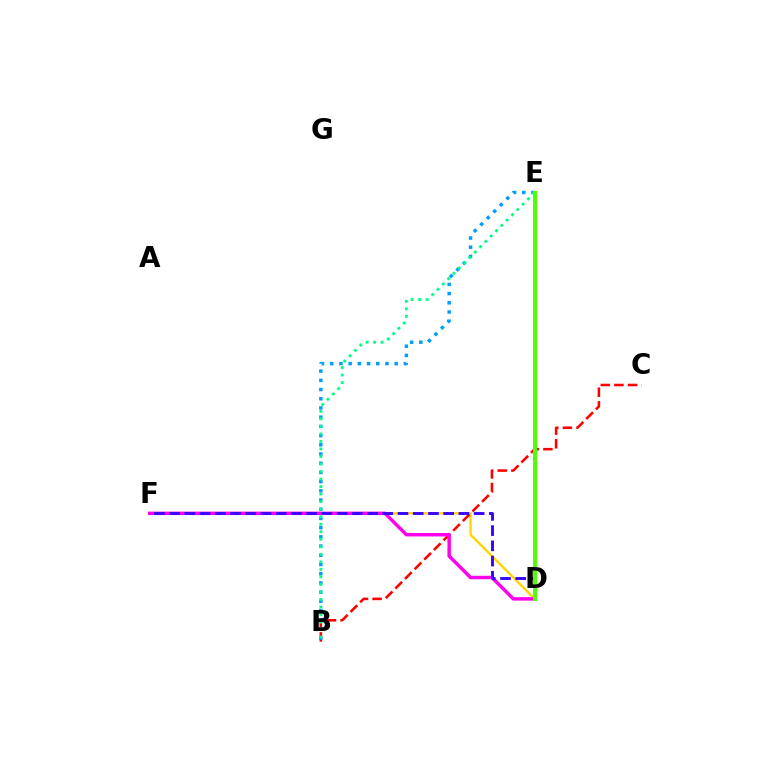{('D', 'F'): [{'color': '#ffd500', 'line_style': 'solid', 'thickness': 1.7}, {'color': '#ff00ed', 'line_style': 'solid', 'thickness': 2.48}, {'color': '#3700ff', 'line_style': 'dashed', 'thickness': 2.07}], ('B', 'C'): [{'color': '#ff0000', 'line_style': 'dashed', 'thickness': 1.85}], ('B', 'E'): [{'color': '#009eff', 'line_style': 'dotted', 'thickness': 2.5}, {'color': '#00ff86', 'line_style': 'dotted', 'thickness': 2.04}], ('D', 'E'): [{'color': '#4fff00', 'line_style': 'solid', 'thickness': 2.87}]}